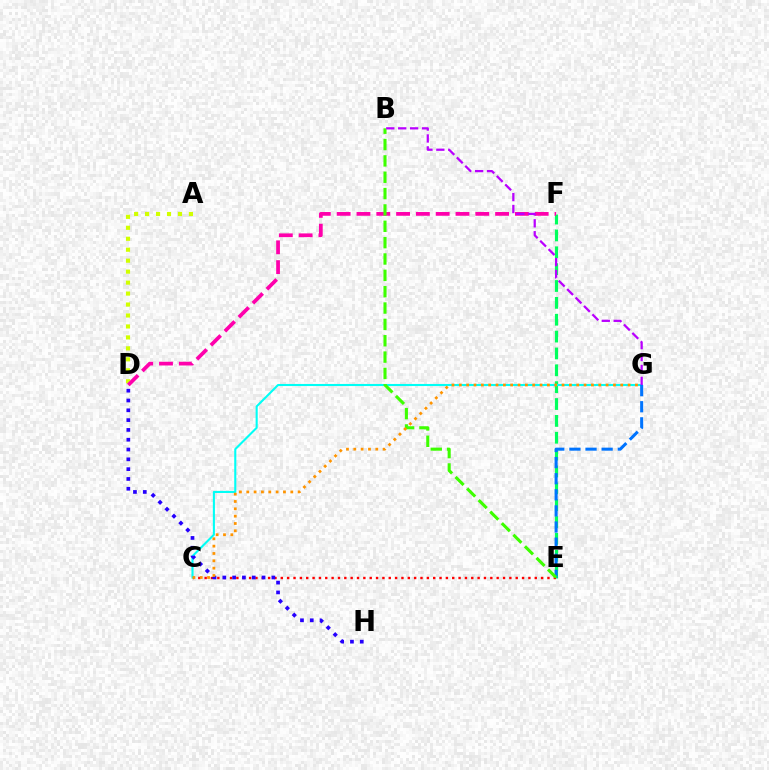{('A', 'D'): [{'color': '#d1ff00', 'line_style': 'dotted', 'thickness': 2.98}], ('E', 'F'): [{'color': '#00ff5c', 'line_style': 'dashed', 'thickness': 2.29}], ('D', 'F'): [{'color': '#ff00ac', 'line_style': 'dashed', 'thickness': 2.69}], ('C', 'E'): [{'color': '#ff0000', 'line_style': 'dotted', 'thickness': 1.72}], ('C', 'G'): [{'color': '#00fff6', 'line_style': 'solid', 'thickness': 1.51}, {'color': '#ff9400', 'line_style': 'dotted', 'thickness': 1.99}], ('D', 'H'): [{'color': '#2500ff', 'line_style': 'dotted', 'thickness': 2.67}], ('E', 'G'): [{'color': '#0074ff', 'line_style': 'dashed', 'thickness': 2.19}], ('B', 'E'): [{'color': '#3dff00', 'line_style': 'dashed', 'thickness': 2.22}], ('B', 'G'): [{'color': '#b900ff', 'line_style': 'dashed', 'thickness': 1.62}]}